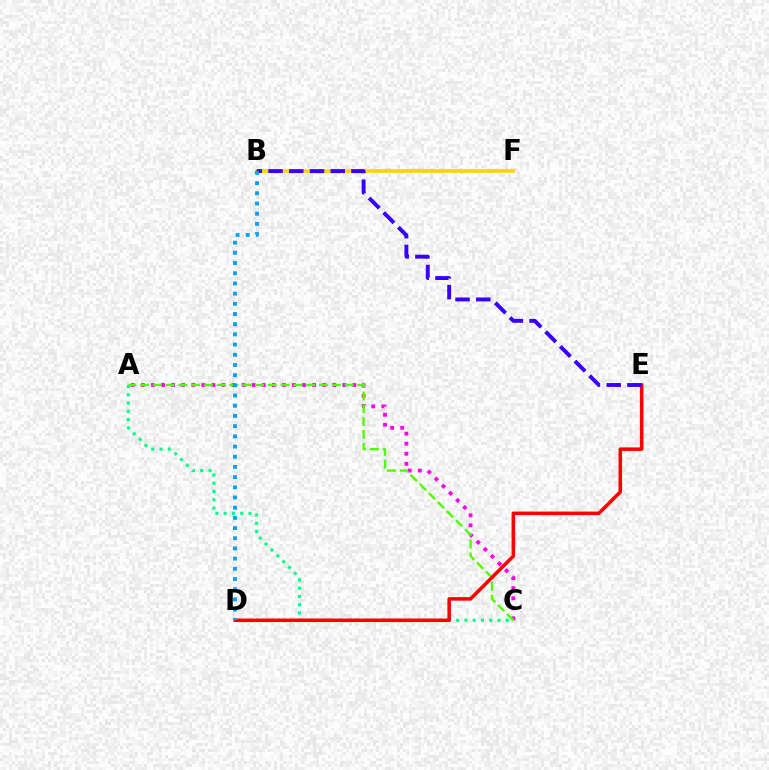{('B', 'F'): [{'color': '#ffd500', 'line_style': 'solid', 'thickness': 2.63}], ('A', 'C'): [{'color': '#ff00ed', 'line_style': 'dotted', 'thickness': 2.74}, {'color': '#00ff86', 'line_style': 'dotted', 'thickness': 2.25}, {'color': '#4fff00', 'line_style': 'dashed', 'thickness': 1.74}], ('D', 'E'): [{'color': '#ff0000', 'line_style': 'solid', 'thickness': 2.54}], ('B', 'E'): [{'color': '#3700ff', 'line_style': 'dashed', 'thickness': 2.82}], ('B', 'D'): [{'color': '#009eff', 'line_style': 'dotted', 'thickness': 2.77}]}